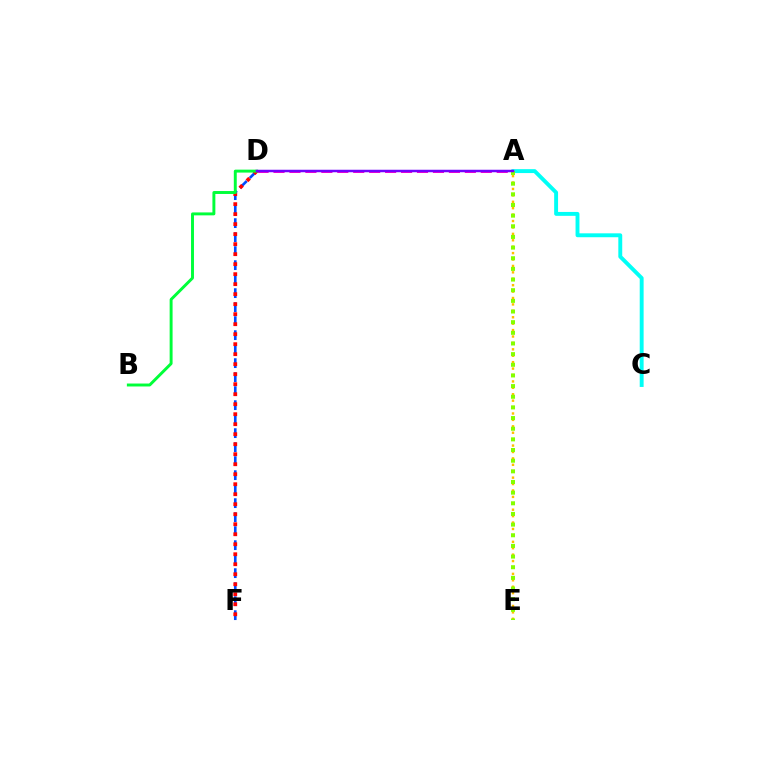{('D', 'F'): [{'color': '#004bff', 'line_style': 'dashed', 'thickness': 1.9}, {'color': '#ff0000', 'line_style': 'dotted', 'thickness': 2.72}], ('A', 'D'): [{'color': '#ff00cf', 'line_style': 'dashed', 'thickness': 2.17}, {'color': '#7200ff', 'line_style': 'solid', 'thickness': 1.79}], ('A', 'C'): [{'color': '#00fff6', 'line_style': 'solid', 'thickness': 2.81}], ('A', 'E'): [{'color': '#ffbd00', 'line_style': 'dotted', 'thickness': 1.74}, {'color': '#84ff00', 'line_style': 'dotted', 'thickness': 2.89}], ('B', 'D'): [{'color': '#00ff39', 'line_style': 'solid', 'thickness': 2.11}]}